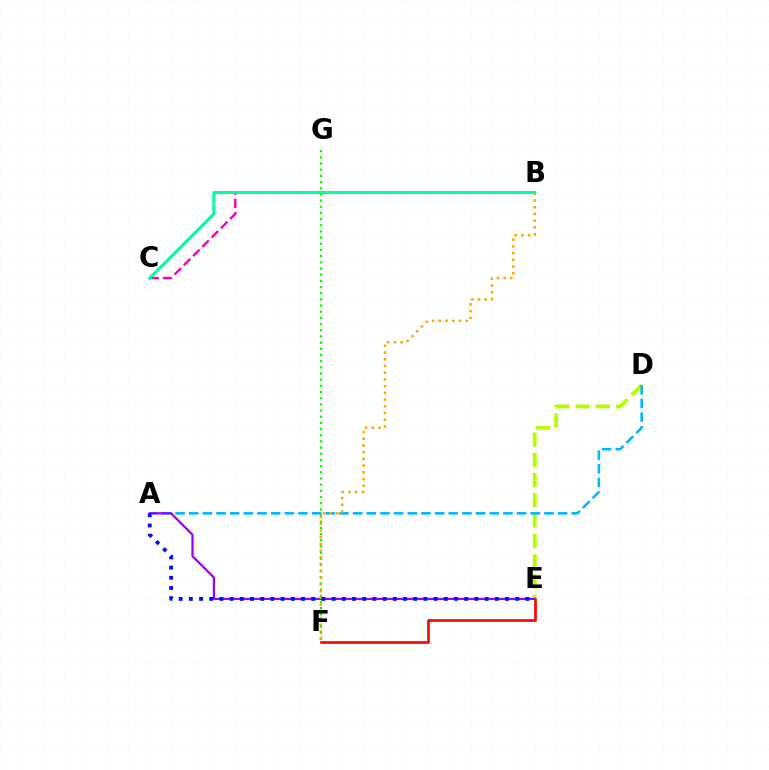{('E', 'F'): [{'color': '#ff0000', 'line_style': 'solid', 'thickness': 1.92}], ('B', 'C'): [{'color': '#ff00bd', 'line_style': 'dashed', 'thickness': 1.78}, {'color': '#00ff9d', 'line_style': 'solid', 'thickness': 2.2}], ('D', 'E'): [{'color': '#b3ff00', 'line_style': 'dashed', 'thickness': 2.75}], ('F', 'G'): [{'color': '#08ff00', 'line_style': 'dotted', 'thickness': 1.68}], ('A', 'D'): [{'color': '#00b5ff', 'line_style': 'dashed', 'thickness': 1.86}], ('A', 'E'): [{'color': '#9b00ff', 'line_style': 'solid', 'thickness': 1.61}, {'color': '#0010ff', 'line_style': 'dotted', 'thickness': 2.77}], ('B', 'F'): [{'color': '#ffa500', 'line_style': 'dotted', 'thickness': 1.83}]}